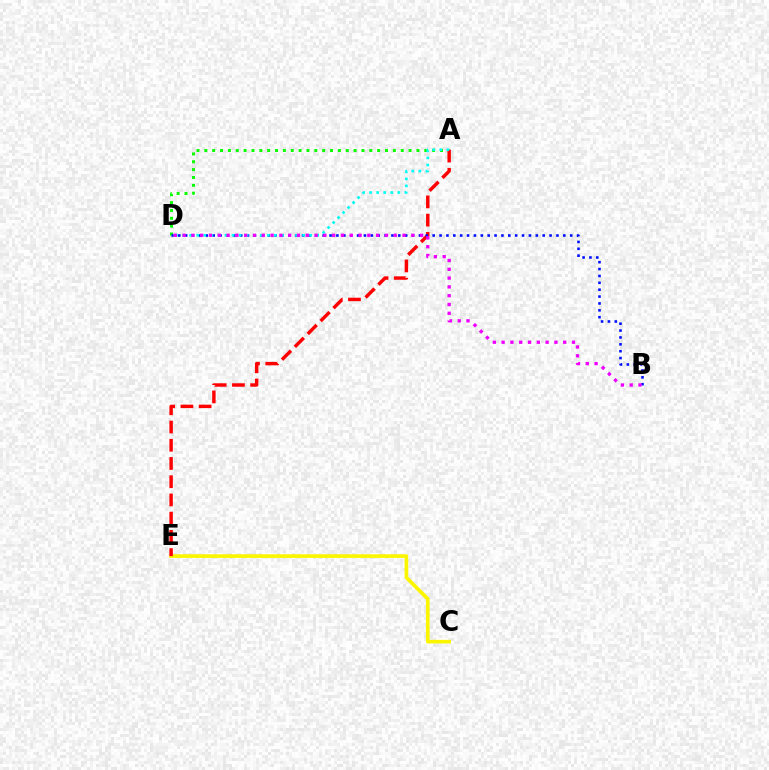{('A', 'D'): [{'color': '#08ff00', 'line_style': 'dotted', 'thickness': 2.13}, {'color': '#00fff6', 'line_style': 'dotted', 'thickness': 1.92}], ('C', 'E'): [{'color': '#fcf500', 'line_style': 'solid', 'thickness': 2.64}], ('A', 'E'): [{'color': '#ff0000', 'line_style': 'dashed', 'thickness': 2.48}], ('B', 'D'): [{'color': '#0010ff', 'line_style': 'dotted', 'thickness': 1.87}, {'color': '#ee00ff', 'line_style': 'dotted', 'thickness': 2.39}]}